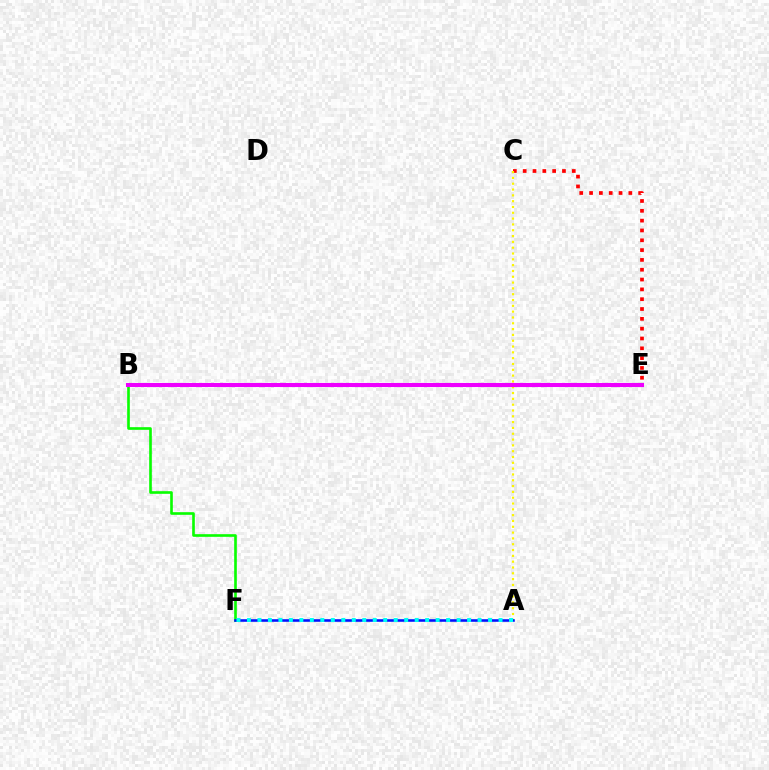{('C', 'E'): [{'color': '#ff0000', 'line_style': 'dotted', 'thickness': 2.67}], ('A', 'C'): [{'color': '#fcf500', 'line_style': 'dotted', 'thickness': 1.58}], ('B', 'F'): [{'color': '#08ff00', 'line_style': 'solid', 'thickness': 1.9}], ('B', 'E'): [{'color': '#ee00ff', 'line_style': 'solid', 'thickness': 2.93}], ('A', 'F'): [{'color': '#0010ff', 'line_style': 'solid', 'thickness': 1.85}, {'color': '#00fff6', 'line_style': 'dotted', 'thickness': 2.85}]}